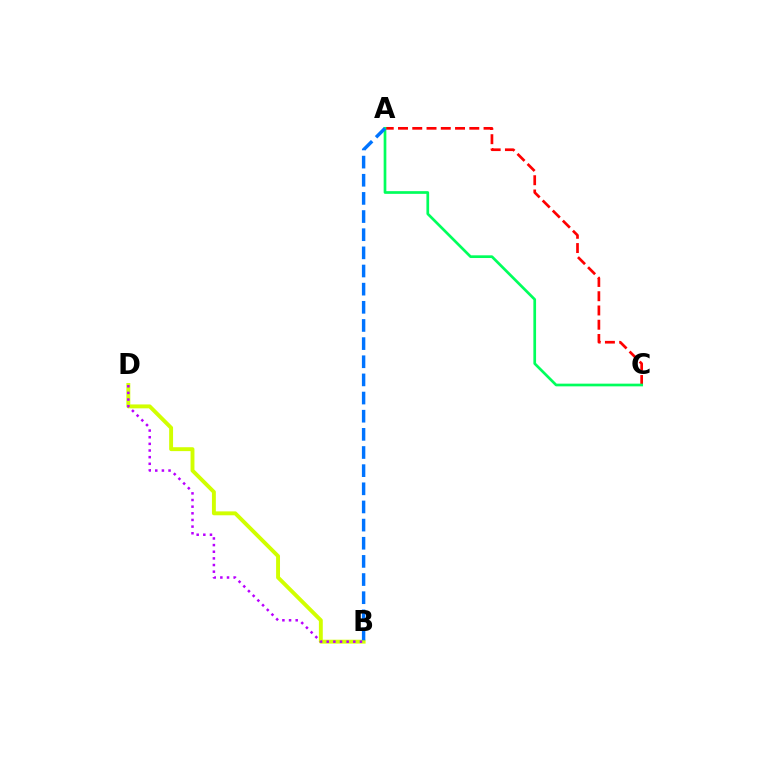{('A', 'C'): [{'color': '#ff0000', 'line_style': 'dashed', 'thickness': 1.94}, {'color': '#00ff5c', 'line_style': 'solid', 'thickness': 1.94}], ('B', 'D'): [{'color': '#d1ff00', 'line_style': 'solid', 'thickness': 2.81}, {'color': '#b900ff', 'line_style': 'dotted', 'thickness': 1.81}], ('A', 'B'): [{'color': '#0074ff', 'line_style': 'dashed', 'thickness': 2.47}]}